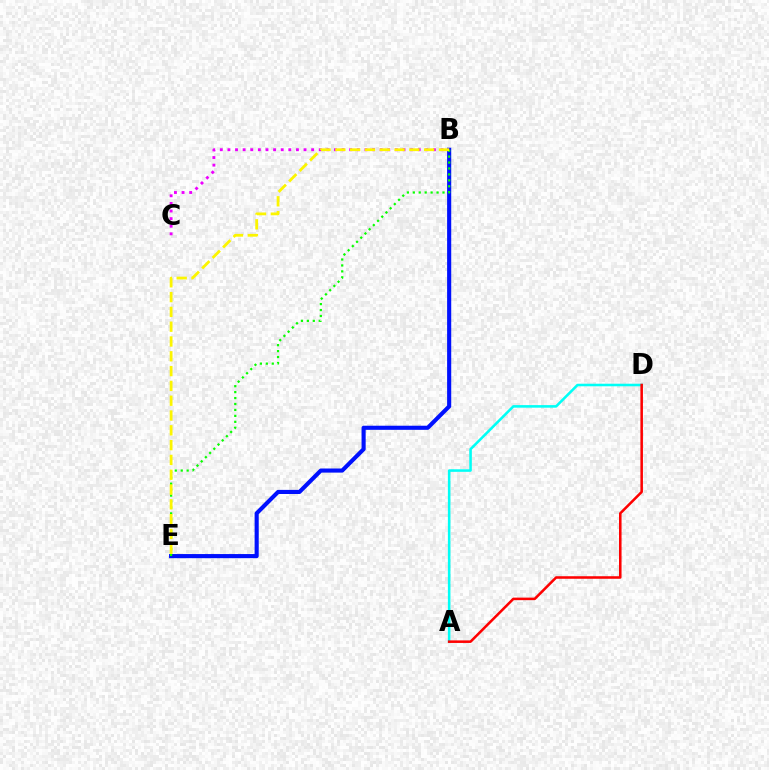{('B', 'E'): [{'color': '#0010ff', 'line_style': 'solid', 'thickness': 2.96}, {'color': '#08ff00', 'line_style': 'dotted', 'thickness': 1.61}, {'color': '#fcf500', 'line_style': 'dashed', 'thickness': 2.01}], ('B', 'C'): [{'color': '#ee00ff', 'line_style': 'dotted', 'thickness': 2.07}], ('A', 'D'): [{'color': '#00fff6', 'line_style': 'solid', 'thickness': 1.85}, {'color': '#ff0000', 'line_style': 'solid', 'thickness': 1.83}]}